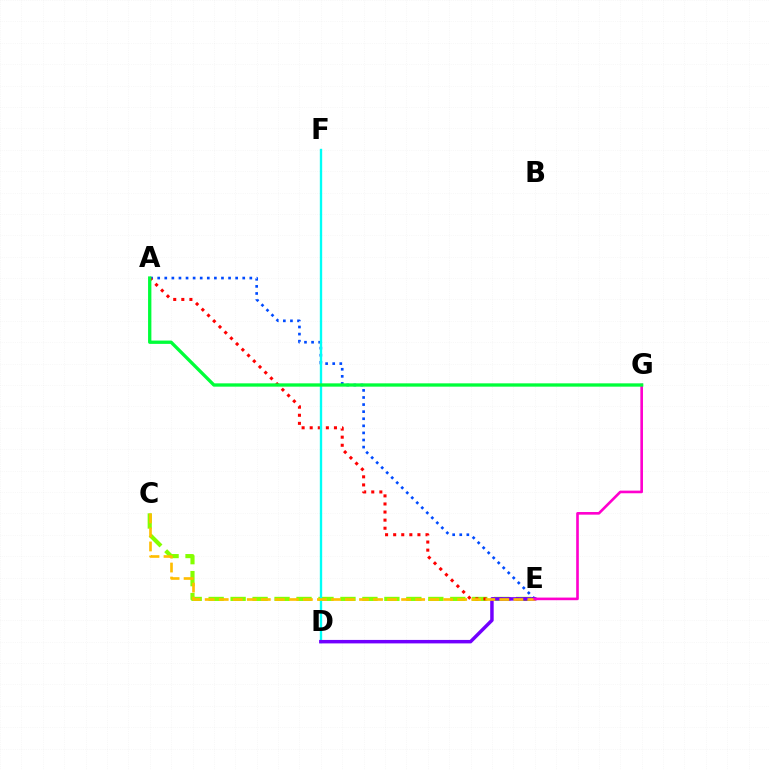{('A', 'E'): [{'color': '#004bff', 'line_style': 'dotted', 'thickness': 1.93}, {'color': '#ff0000', 'line_style': 'dotted', 'thickness': 2.2}], ('C', 'E'): [{'color': '#84ff00', 'line_style': 'dashed', 'thickness': 2.98}, {'color': '#ffbd00', 'line_style': 'dashed', 'thickness': 1.91}], ('D', 'F'): [{'color': '#00fff6', 'line_style': 'solid', 'thickness': 1.69}], ('D', 'E'): [{'color': '#7200ff', 'line_style': 'solid', 'thickness': 2.5}], ('E', 'G'): [{'color': '#ff00cf', 'line_style': 'solid', 'thickness': 1.9}], ('A', 'G'): [{'color': '#00ff39', 'line_style': 'solid', 'thickness': 2.39}]}